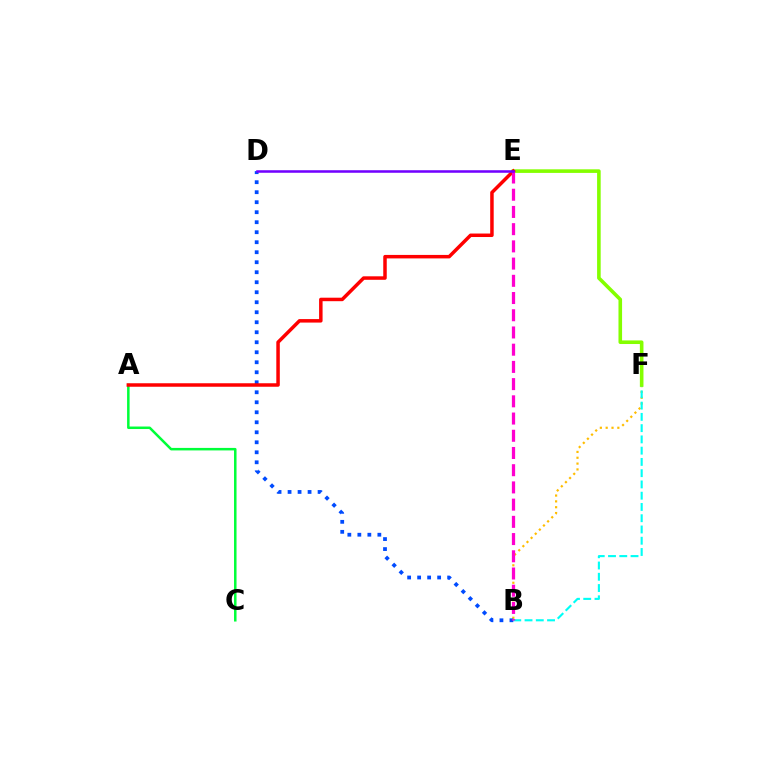{('B', 'F'): [{'color': '#ffbd00', 'line_style': 'dotted', 'thickness': 1.58}, {'color': '#00fff6', 'line_style': 'dashed', 'thickness': 1.53}], ('B', 'D'): [{'color': '#004bff', 'line_style': 'dotted', 'thickness': 2.72}], ('A', 'C'): [{'color': '#00ff39', 'line_style': 'solid', 'thickness': 1.81}], ('E', 'F'): [{'color': '#84ff00', 'line_style': 'solid', 'thickness': 2.59}], ('A', 'E'): [{'color': '#ff0000', 'line_style': 'solid', 'thickness': 2.52}], ('B', 'E'): [{'color': '#ff00cf', 'line_style': 'dashed', 'thickness': 2.34}], ('D', 'E'): [{'color': '#7200ff', 'line_style': 'solid', 'thickness': 1.83}]}